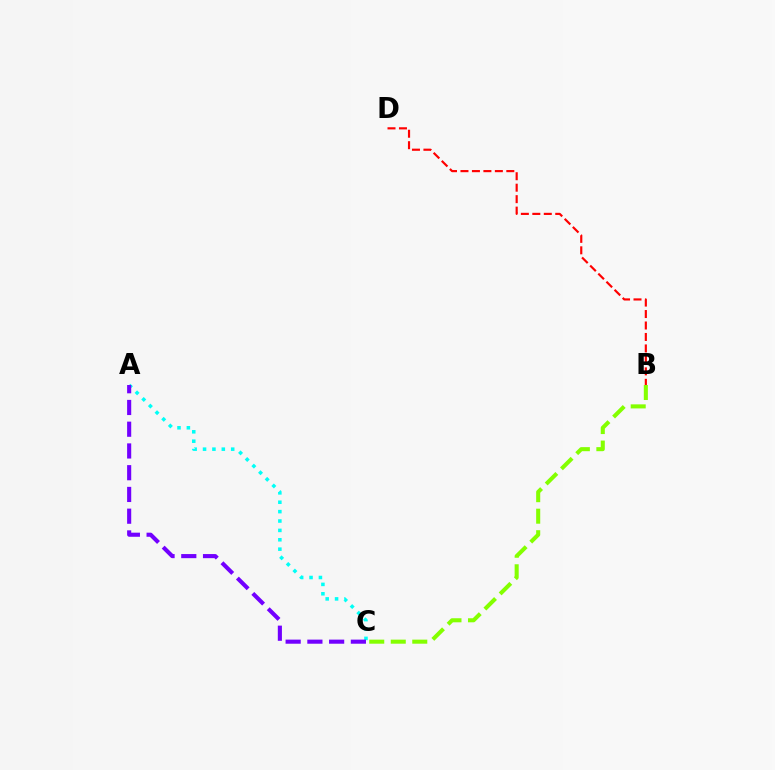{('A', 'C'): [{'color': '#00fff6', 'line_style': 'dotted', 'thickness': 2.55}, {'color': '#7200ff', 'line_style': 'dashed', 'thickness': 2.95}], ('B', 'D'): [{'color': '#ff0000', 'line_style': 'dashed', 'thickness': 1.56}], ('B', 'C'): [{'color': '#84ff00', 'line_style': 'dashed', 'thickness': 2.92}]}